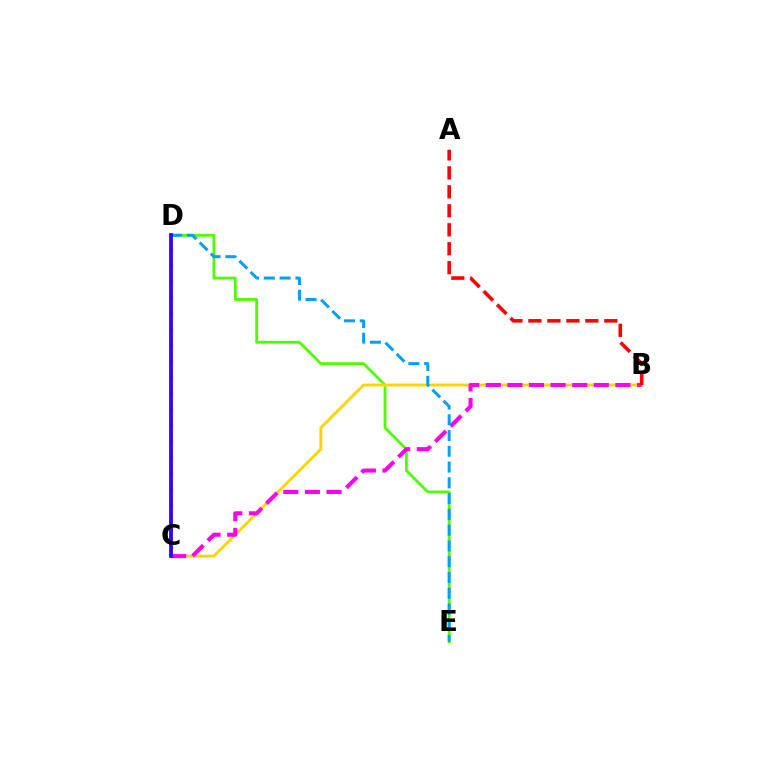{('D', 'E'): [{'color': '#4fff00', 'line_style': 'solid', 'thickness': 2.01}, {'color': '#009eff', 'line_style': 'dashed', 'thickness': 2.14}], ('B', 'C'): [{'color': '#ffd500', 'line_style': 'solid', 'thickness': 2.07}, {'color': '#ff00ed', 'line_style': 'dashed', 'thickness': 2.94}], ('A', 'B'): [{'color': '#ff0000', 'line_style': 'dashed', 'thickness': 2.58}], ('C', 'D'): [{'color': '#00ff86', 'line_style': 'dashed', 'thickness': 2.18}, {'color': '#3700ff', 'line_style': 'solid', 'thickness': 2.72}]}